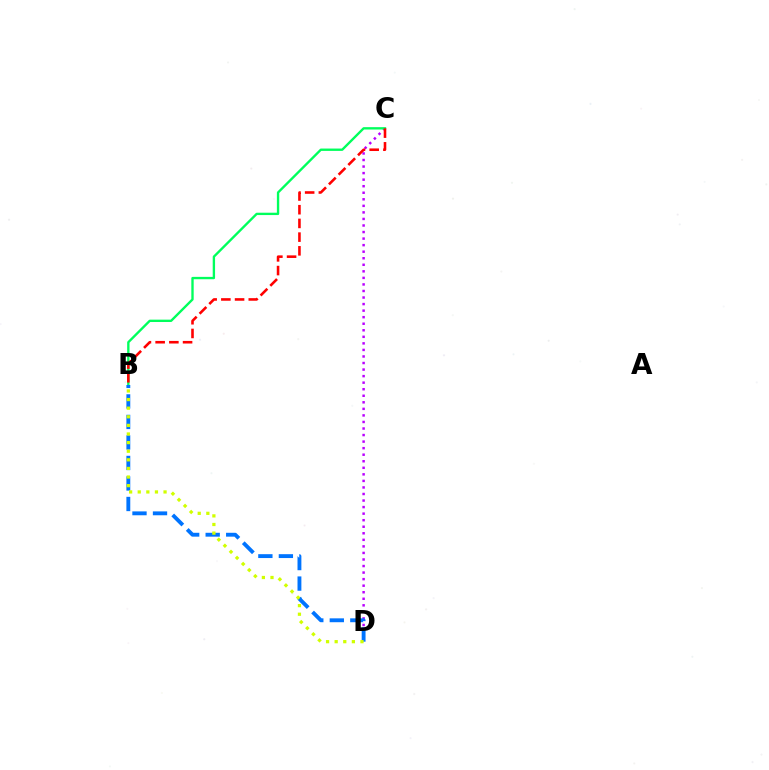{('C', 'D'): [{'color': '#b900ff', 'line_style': 'dotted', 'thickness': 1.78}], ('B', 'C'): [{'color': '#00ff5c', 'line_style': 'solid', 'thickness': 1.7}, {'color': '#ff0000', 'line_style': 'dashed', 'thickness': 1.86}], ('B', 'D'): [{'color': '#0074ff', 'line_style': 'dashed', 'thickness': 2.79}, {'color': '#d1ff00', 'line_style': 'dotted', 'thickness': 2.34}]}